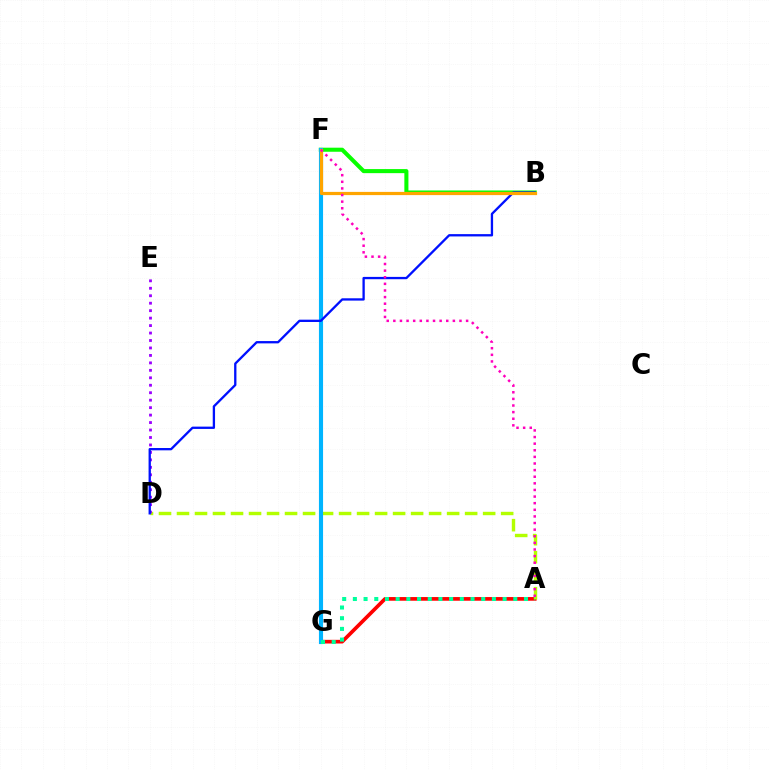{('A', 'G'): [{'color': '#ff0000', 'line_style': 'solid', 'thickness': 2.64}, {'color': '#00ff9d', 'line_style': 'dotted', 'thickness': 2.91}], ('A', 'D'): [{'color': '#b3ff00', 'line_style': 'dashed', 'thickness': 2.45}], ('B', 'F'): [{'color': '#08ff00', 'line_style': 'solid', 'thickness': 2.93}, {'color': '#ffa500', 'line_style': 'solid', 'thickness': 2.31}], ('D', 'E'): [{'color': '#9b00ff', 'line_style': 'dotted', 'thickness': 2.03}], ('F', 'G'): [{'color': '#00b5ff', 'line_style': 'solid', 'thickness': 2.97}], ('B', 'D'): [{'color': '#0010ff', 'line_style': 'solid', 'thickness': 1.66}], ('A', 'F'): [{'color': '#ff00bd', 'line_style': 'dotted', 'thickness': 1.8}]}